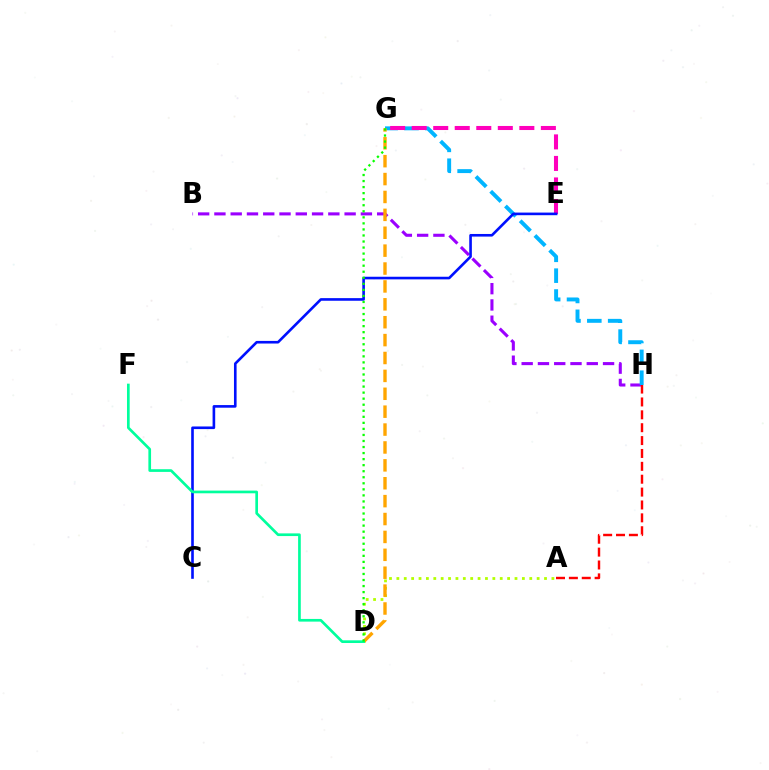{('B', 'H'): [{'color': '#9b00ff', 'line_style': 'dashed', 'thickness': 2.21}], ('A', 'D'): [{'color': '#b3ff00', 'line_style': 'dotted', 'thickness': 2.01}], ('G', 'H'): [{'color': '#00b5ff', 'line_style': 'dashed', 'thickness': 2.83}], ('E', 'G'): [{'color': '#ff00bd', 'line_style': 'dashed', 'thickness': 2.92}], ('C', 'E'): [{'color': '#0010ff', 'line_style': 'solid', 'thickness': 1.89}], ('D', 'G'): [{'color': '#ffa500', 'line_style': 'dashed', 'thickness': 2.43}, {'color': '#08ff00', 'line_style': 'dotted', 'thickness': 1.64}], ('D', 'F'): [{'color': '#00ff9d', 'line_style': 'solid', 'thickness': 1.93}], ('A', 'H'): [{'color': '#ff0000', 'line_style': 'dashed', 'thickness': 1.75}]}